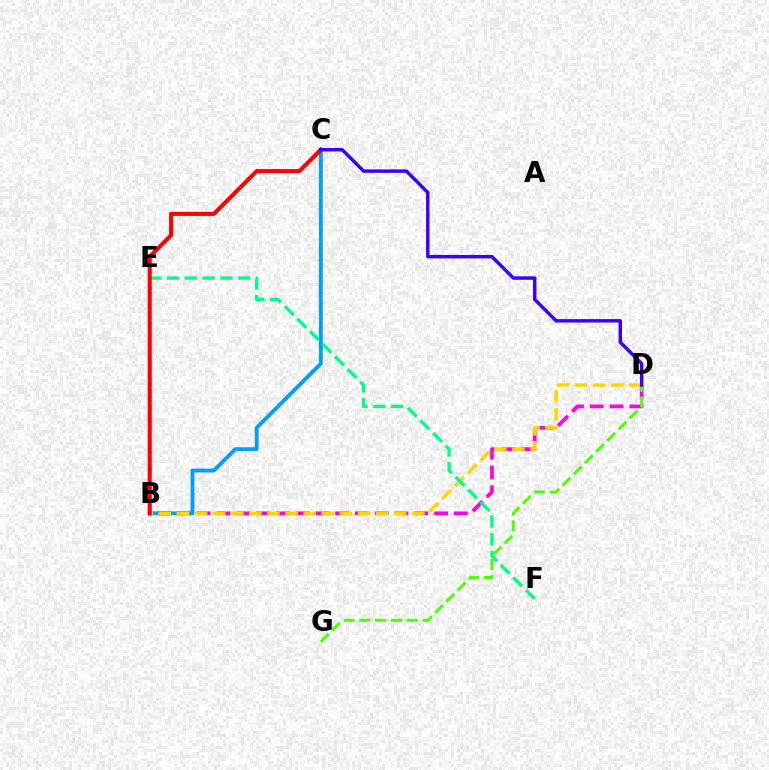{('B', 'D'): [{'color': '#ff00ed', 'line_style': 'dashed', 'thickness': 2.69}, {'color': '#ffd500', 'line_style': 'dashed', 'thickness': 2.46}], ('B', 'C'): [{'color': '#009eff', 'line_style': 'solid', 'thickness': 2.78}, {'color': '#ff0000', 'line_style': 'solid', 'thickness': 2.92}], ('D', 'G'): [{'color': '#4fff00', 'line_style': 'dashed', 'thickness': 2.15}], ('E', 'F'): [{'color': '#00ff86', 'line_style': 'dashed', 'thickness': 2.41}], ('C', 'D'): [{'color': '#3700ff', 'line_style': 'solid', 'thickness': 2.47}]}